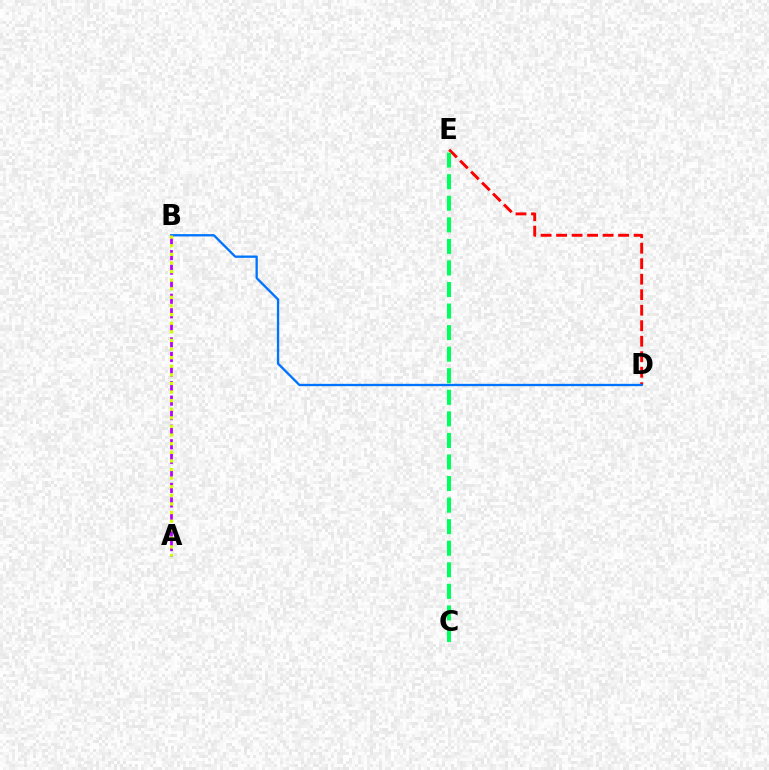{('D', 'E'): [{'color': '#ff0000', 'line_style': 'dashed', 'thickness': 2.11}], ('B', 'D'): [{'color': '#0074ff', 'line_style': 'solid', 'thickness': 1.67}], ('C', 'E'): [{'color': '#00ff5c', 'line_style': 'dashed', 'thickness': 2.93}], ('A', 'B'): [{'color': '#b900ff', 'line_style': 'dashed', 'thickness': 1.98}, {'color': '#d1ff00', 'line_style': 'dotted', 'thickness': 2.34}]}